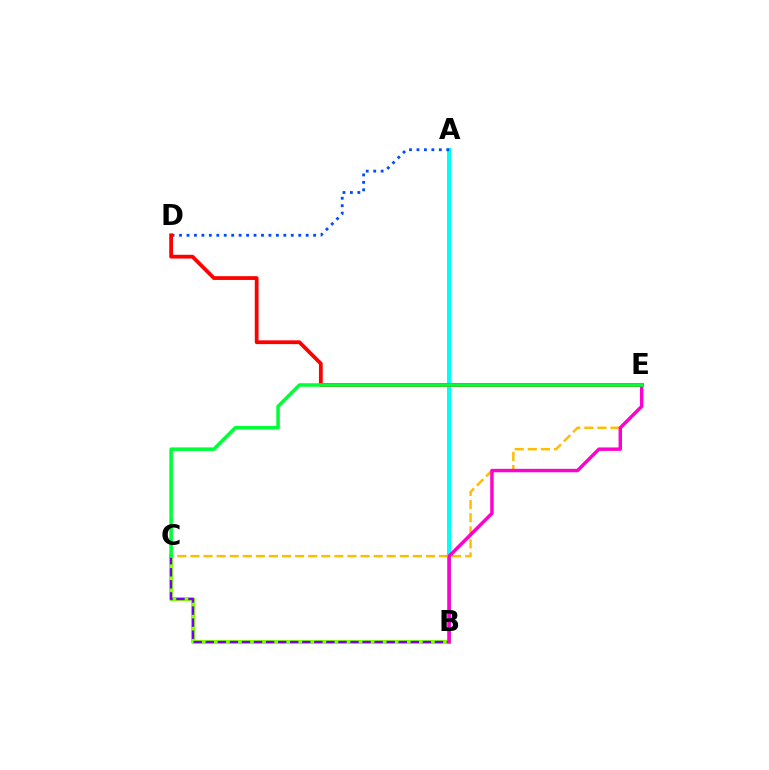{('B', 'C'): [{'color': '#84ff00', 'line_style': 'solid', 'thickness': 2.93}, {'color': '#7200ff', 'line_style': 'dashed', 'thickness': 1.64}], ('A', 'B'): [{'color': '#00fff6', 'line_style': 'solid', 'thickness': 2.9}], ('C', 'E'): [{'color': '#ffbd00', 'line_style': 'dashed', 'thickness': 1.78}, {'color': '#00ff39', 'line_style': 'solid', 'thickness': 2.55}], ('A', 'D'): [{'color': '#004bff', 'line_style': 'dotted', 'thickness': 2.02}], ('D', 'E'): [{'color': '#ff0000', 'line_style': 'solid', 'thickness': 2.72}], ('B', 'E'): [{'color': '#ff00cf', 'line_style': 'solid', 'thickness': 2.47}]}